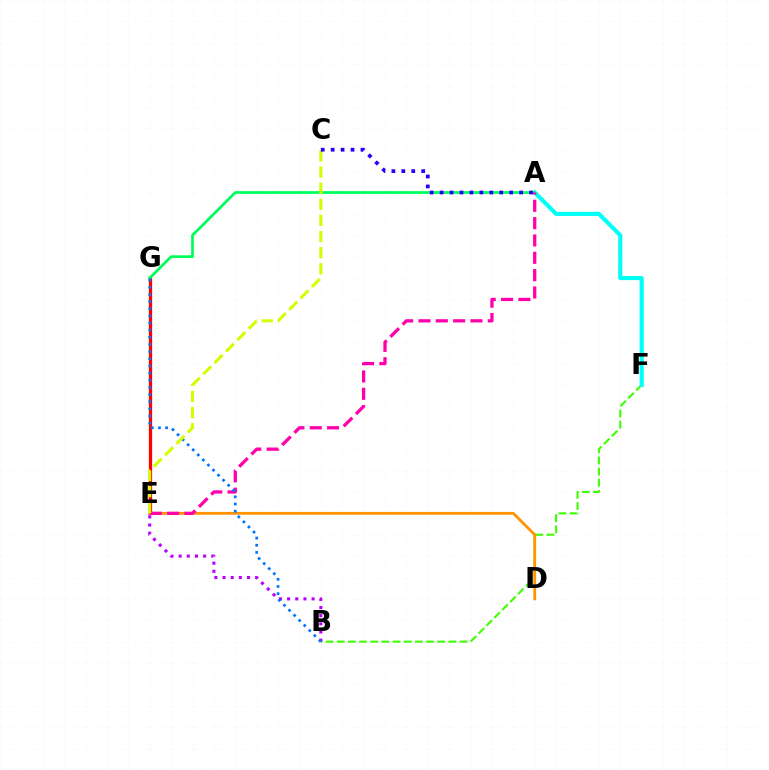{('B', 'F'): [{'color': '#3dff00', 'line_style': 'dashed', 'thickness': 1.52}], ('A', 'F'): [{'color': '#00fff6', 'line_style': 'solid', 'thickness': 2.96}], ('E', 'G'): [{'color': '#ff0000', 'line_style': 'solid', 'thickness': 2.34}], ('D', 'E'): [{'color': '#ff9400', 'line_style': 'solid', 'thickness': 2.02}], ('A', 'G'): [{'color': '#00ff5c', 'line_style': 'solid', 'thickness': 1.99}], ('A', 'E'): [{'color': '#ff00ac', 'line_style': 'dashed', 'thickness': 2.35}], ('B', 'E'): [{'color': '#b900ff', 'line_style': 'dotted', 'thickness': 2.22}], ('B', 'G'): [{'color': '#0074ff', 'line_style': 'dotted', 'thickness': 1.94}], ('C', 'E'): [{'color': '#d1ff00', 'line_style': 'dashed', 'thickness': 2.19}], ('A', 'C'): [{'color': '#2500ff', 'line_style': 'dotted', 'thickness': 2.7}]}